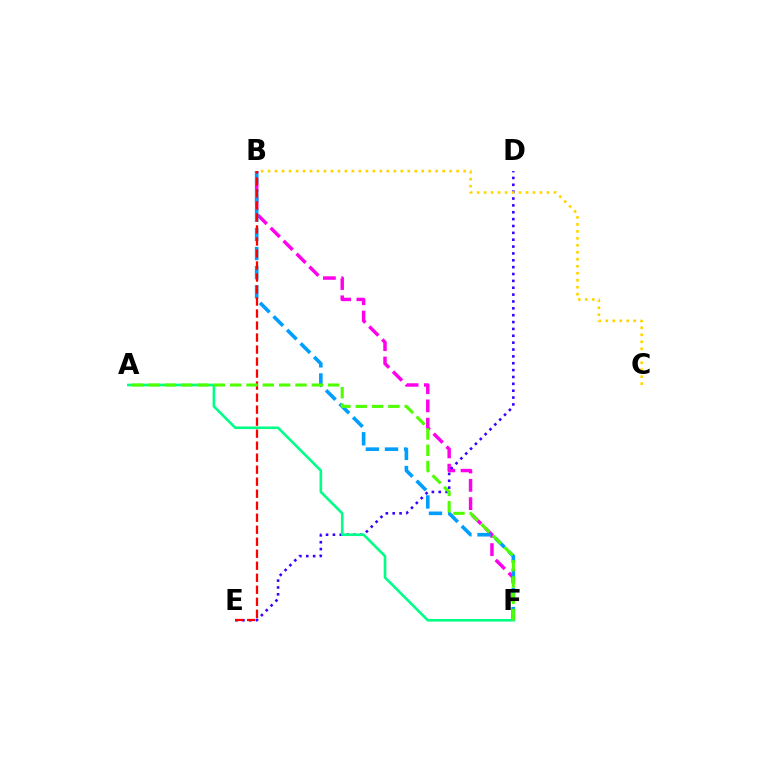{('B', 'F'): [{'color': '#ff00ed', 'line_style': 'dashed', 'thickness': 2.48}, {'color': '#009eff', 'line_style': 'dashed', 'thickness': 2.6}], ('D', 'E'): [{'color': '#3700ff', 'line_style': 'dotted', 'thickness': 1.86}], ('B', 'E'): [{'color': '#ff0000', 'line_style': 'dashed', 'thickness': 1.63}], ('A', 'F'): [{'color': '#00ff86', 'line_style': 'solid', 'thickness': 1.88}, {'color': '#4fff00', 'line_style': 'dashed', 'thickness': 2.22}], ('B', 'C'): [{'color': '#ffd500', 'line_style': 'dotted', 'thickness': 1.9}]}